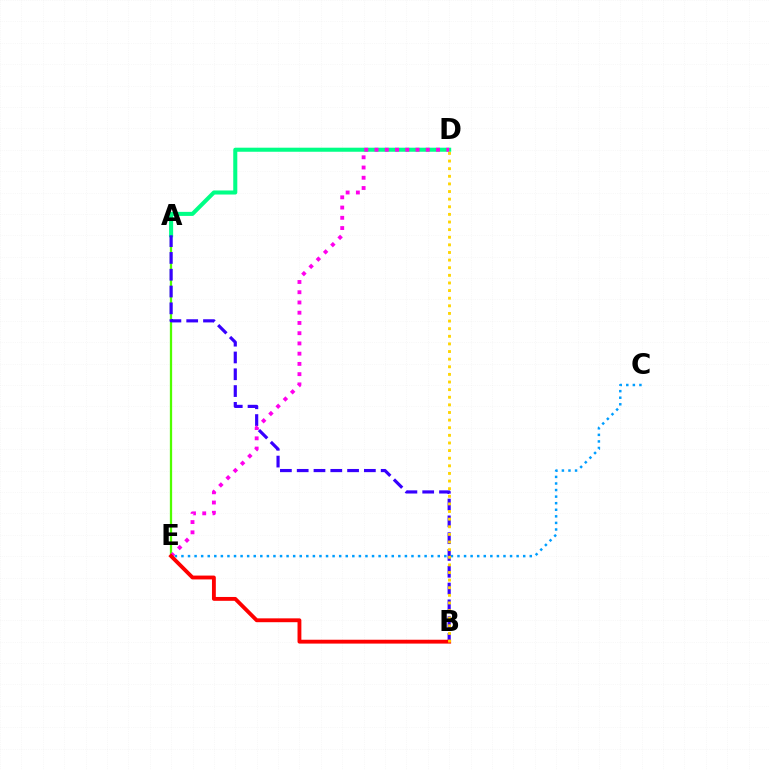{('A', 'E'): [{'color': '#4fff00', 'line_style': 'solid', 'thickness': 1.64}], ('C', 'E'): [{'color': '#009eff', 'line_style': 'dotted', 'thickness': 1.79}], ('A', 'D'): [{'color': '#00ff86', 'line_style': 'solid', 'thickness': 2.92}], ('A', 'B'): [{'color': '#3700ff', 'line_style': 'dashed', 'thickness': 2.28}], ('D', 'E'): [{'color': '#ff00ed', 'line_style': 'dotted', 'thickness': 2.78}], ('B', 'E'): [{'color': '#ff0000', 'line_style': 'solid', 'thickness': 2.77}], ('B', 'D'): [{'color': '#ffd500', 'line_style': 'dotted', 'thickness': 2.07}]}